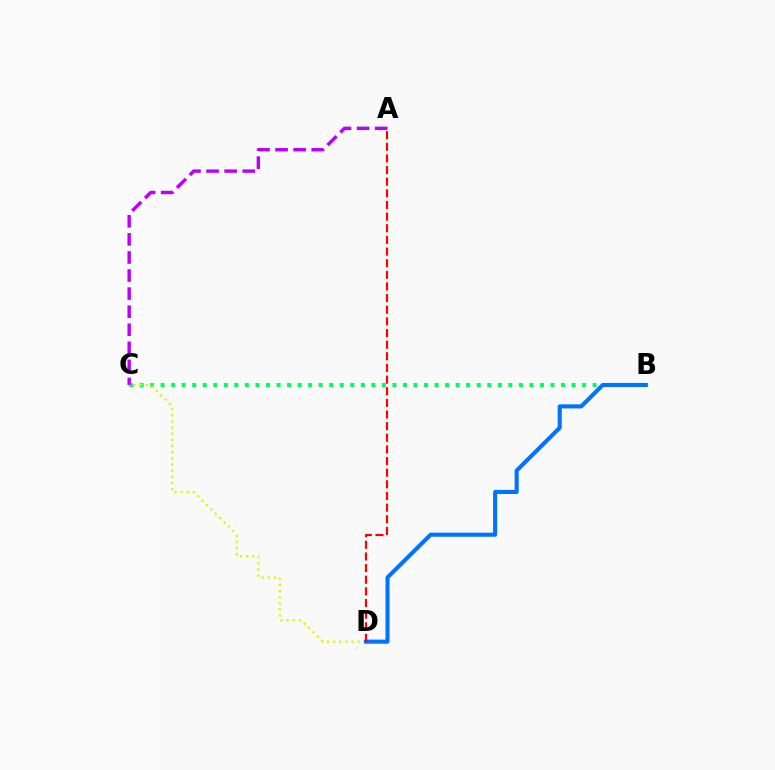{('B', 'C'): [{'color': '#00ff5c', 'line_style': 'dotted', 'thickness': 2.86}], ('A', 'C'): [{'color': '#b900ff', 'line_style': 'dashed', 'thickness': 2.46}], ('C', 'D'): [{'color': '#d1ff00', 'line_style': 'dotted', 'thickness': 1.67}], ('B', 'D'): [{'color': '#0074ff', 'line_style': 'solid', 'thickness': 2.95}], ('A', 'D'): [{'color': '#ff0000', 'line_style': 'dashed', 'thickness': 1.58}]}